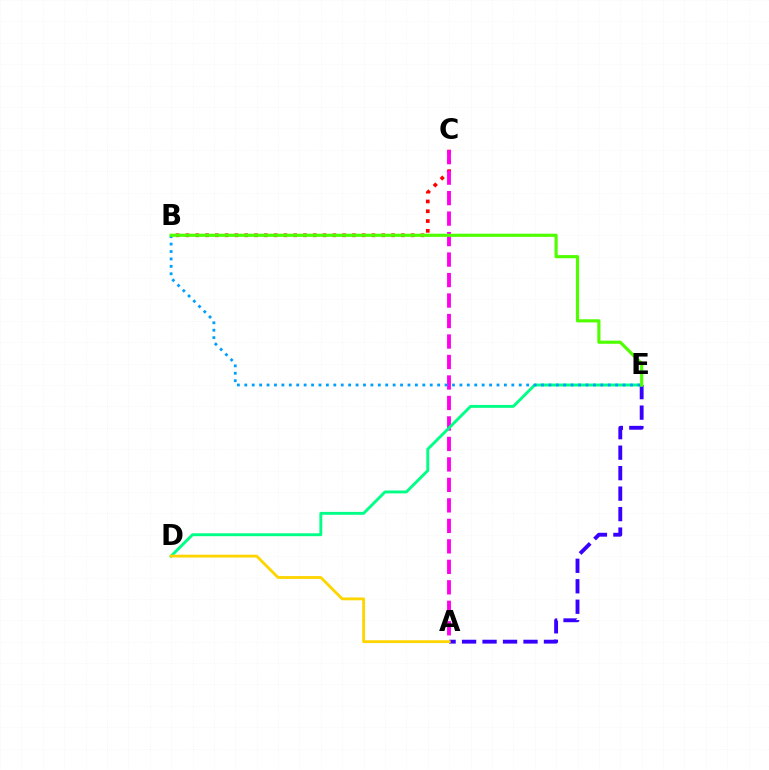{('A', 'E'): [{'color': '#3700ff', 'line_style': 'dashed', 'thickness': 2.78}], ('B', 'C'): [{'color': '#ff0000', 'line_style': 'dotted', 'thickness': 2.66}], ('A', 'C'): [{'color': '#ff00ed', 'line_style': 'dashed', 'thickness': 2.78}], ('D', 'E'): [{'color': '#00ff86', 'line_style': 'solid', 'thickness': 2.09}], ('B', 'E'): [{'color': '#009eff', 'line_style': 'dotted', 'thickness': 2.02}, {'color': '#4fff00', 'line_style': 'solid', 'thickness': 2.28}], ('A', 'D'): [{'color': '#ffd500', 'line_style': 'solid', 'thickness': 2.04}]}